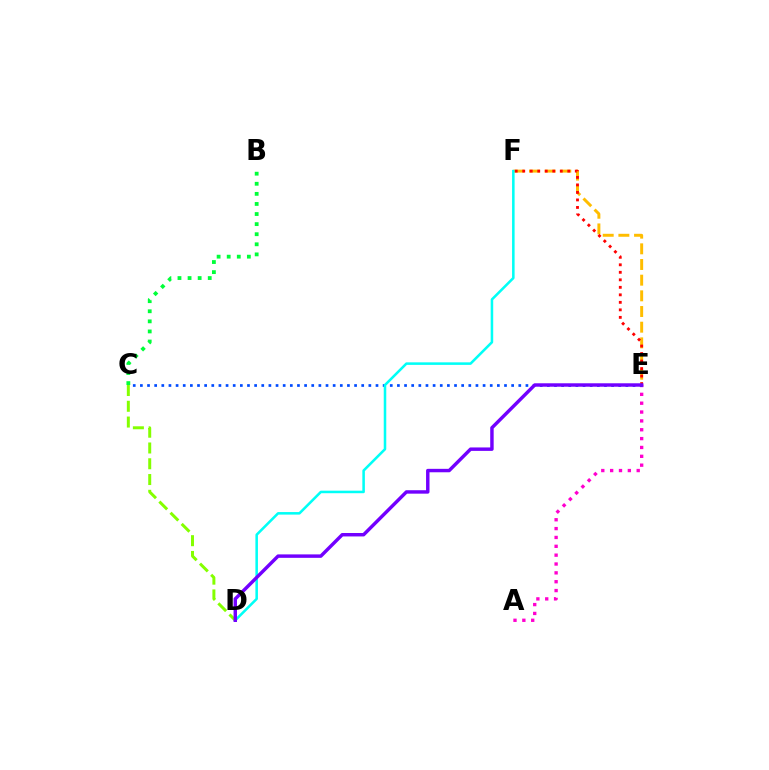{('A', 'E'): [{'color': '#ff00cf', 'line_style': 'dotted', 'thickness': 2.41}], ('E', 'F'): [{'color': '#ffbd00', 'line_style': 'dashed', 'thickness': 2.13}, {'color': '#ff0000', 'line_style': 'dotted', 'thickness': 2.04}], ('C', 'D'): [{'color': '#84ff00', 'line_style': 'dashed', 'thickness': 2.14}], ('C', 'E'): [{'color': '#004bff', 'line_style': 'dotted', 'thickness': 1.94}], ('B', 'C'): [{'color': '#00ff39', 'line_style': 'dotted', 'thickness': 2.74}], ('D', 'F'): [{'color': '#00fff6', 'line_style': 'solid', 'thickness': 1.83}], ('D', 'E'): [{'color': '#7200ff', 'line_style': 'solid', 'thickness': 2.48}]}